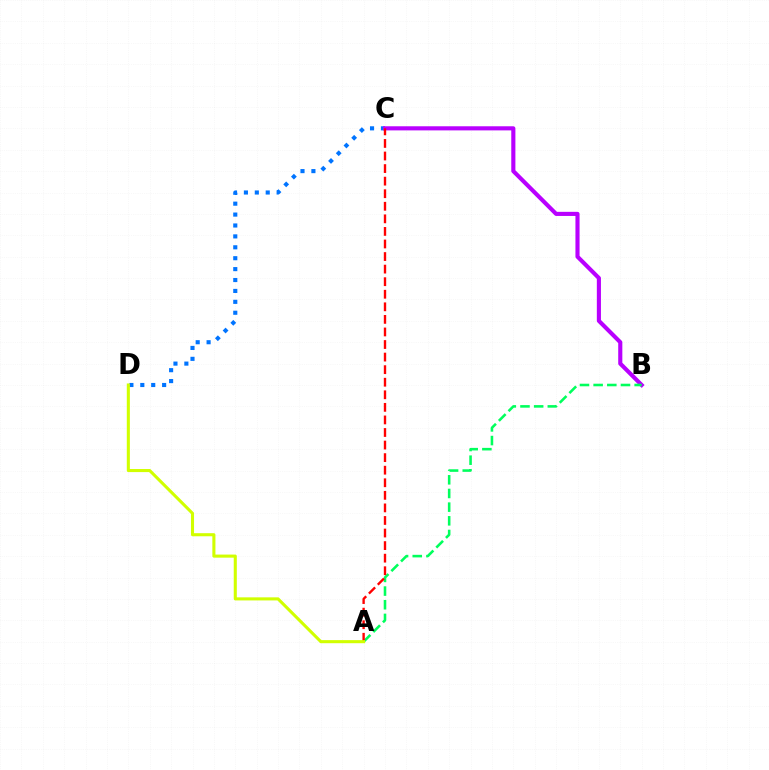{('C', 'D'): [{'color': '#0074ff', 'line_style': 'dotted', 'thickness': 2.96}], ('B', 'C'): [{'color': '#b900ff', 'line_style': 'solid', 'thickness': 2.96}], ('A', 'B'): [{'color': '#00ff5c', 'line_style': 'dashed', 'thickness': 1.86}], ('A', 'C'): [{'color': '#ff0000', 'line_style': 'dashed', 'thickness': 1.71}], ('A', 'D'): [{'color': '#d1ff00', 'line_style': 'solid', 'thickness': 2.22}]}